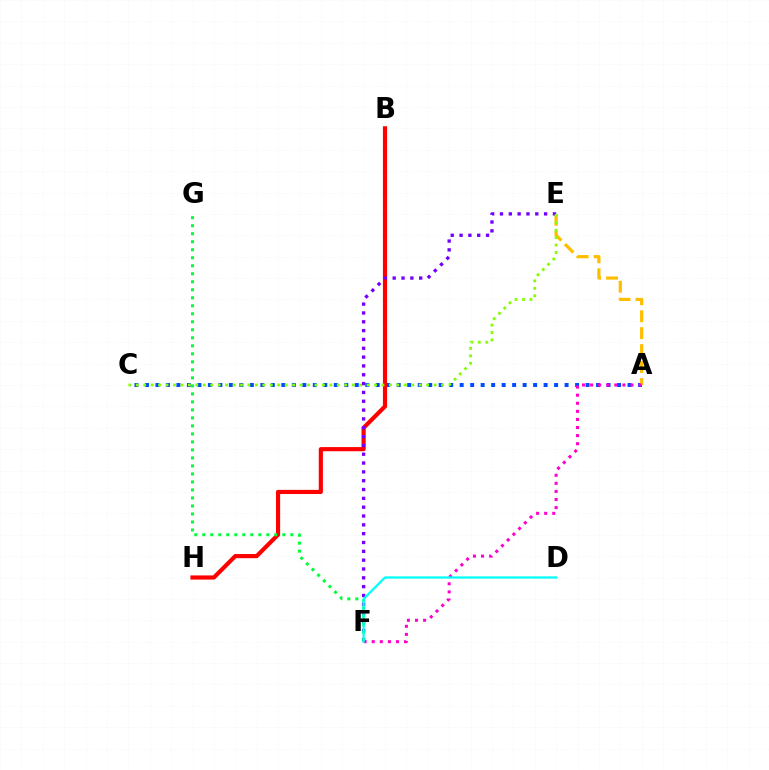{('A', 'C'): [{'color': '#004bff', 'line_style': 'dotted', 'thickness': 2.85}], ('B', 'H'): [{'color': '#ff0000', 'line_style': 'solid', 'thickness': 2.99}], ('A', 'E'): [{'color': '#ffbd00', 'line_style': 'dashed', 'thickness': 2.3}], ('E', 'F'): [{'color': '#7200ff', 'line_style': 'dotted', 'thickness': 2.4}], ('F', 'G'): [{'color': '#00ff39', 'line_style': 'dotted', 'thickness': 2.18}], ('A', 'F'): [{'color': '#ff00cf', 'line_style': 'dotted', 'thickness': 2.2}], ('C', 'E'): [{'color': '#84ff00', 'line_style': 'dotted', 'thickness': 2.02}], ('D', 'F'): [{'color': '#00fff6', 'line_style': 'solid', 'thickness': 1.62}]}